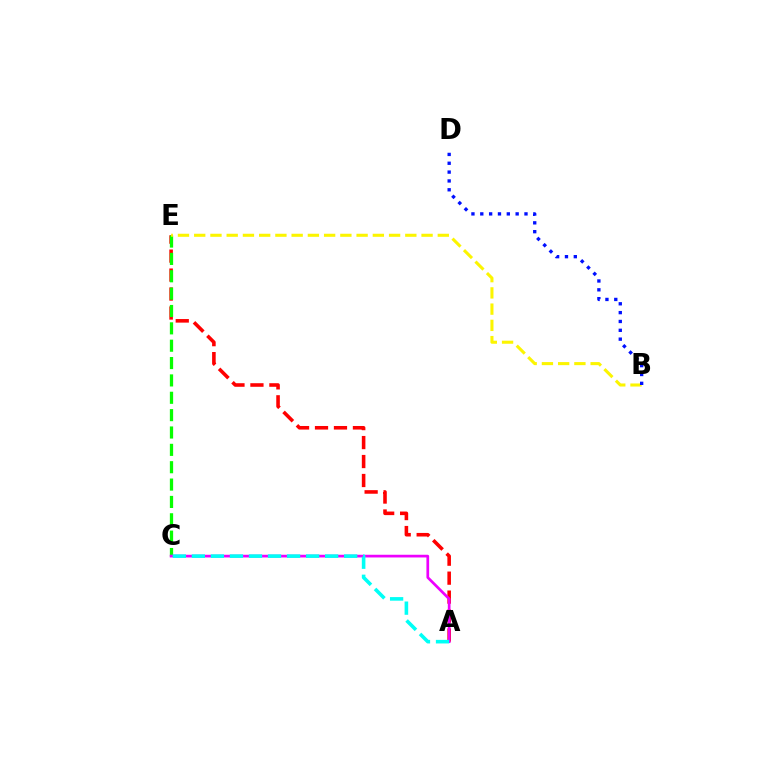{('A', 'E'): [{'color': '#ff0000', 'line_style': 'dashed', 'thickness': 2.58}], ('C', 'E'): [{'color': '#08ff00', 'line_style': 'dashed', 'thickness': 2.36}], ('A', 'C'): [{'color': '#ee00ff', 'line_style': 'solid', 'thickness': 1.95}, {'color': '#00fff6', 'line_style': 'dashed', 'thickness': 2.59}], ('B', 'E'): [{'color': '#fcf500', 'line_style': 'dashed', 'thickness': 2.21}], ('B', 'D'): [{'color': '#0010ff', 'line_style': 'dotted', 'thickness': 2.4}]}